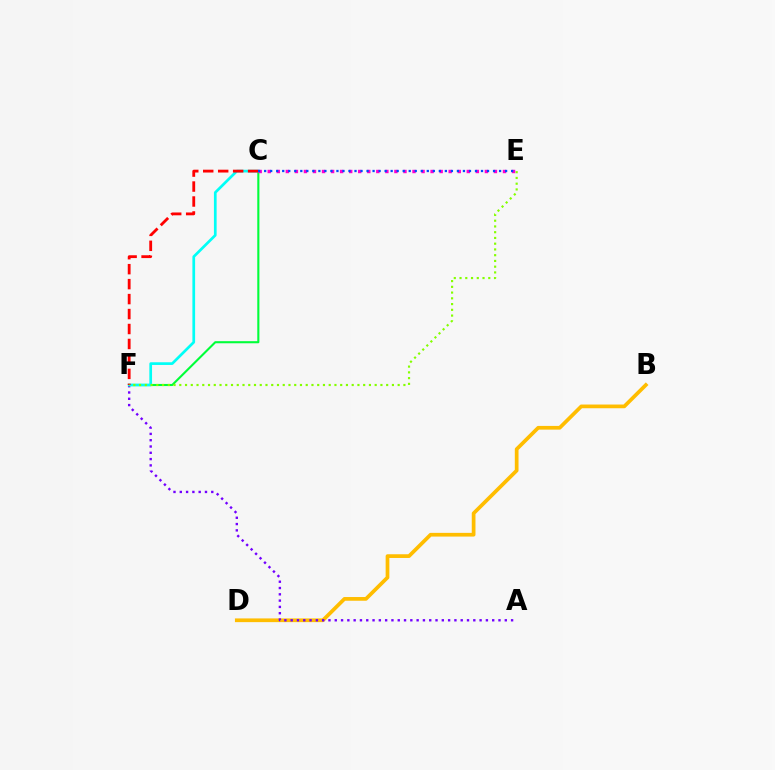{('B', 'D'): [{'color': '#ffbd00', 'line_style': 'solid', 'thickness': 2.68}], ('A', 'F'): [{'color': '#7200ff', 'line_style': 'dotted', 'thickness': 1.71}], ('C', 'F'): [{'color': '#00ff39', 'line_style': 'solid', 'thickness': 1.51}, {'color': '#00fff6', 'line_style': 'solid', 'thickness': 1.94}, {'color': '#ff0000', 'line_style': 'dashed', 'thickness': 2.03}], ('C', 'E'): [{'color': '#ff00cf', 'line_style': 'dotted', 'thickness': 2.46}, {'color': '#004bff', 'line_style': 'dotted', 'thickness': 1.64}], ('E', 'F'): [{'color': '#84ff00', 'line_style': 'dotted', 'thickness': 1.56}]}